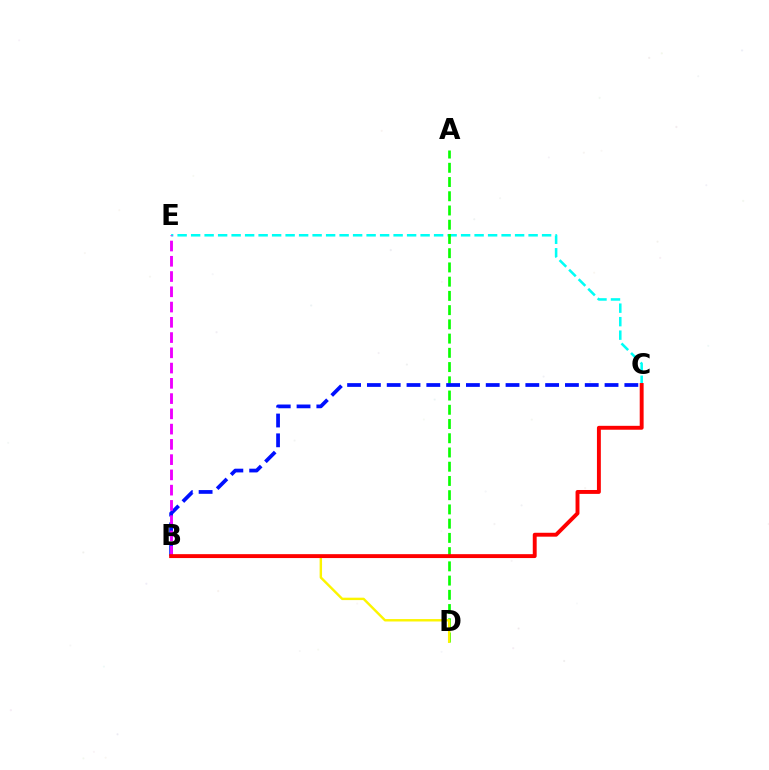{('C', 'E'): [{'color': '#00fff6', 'line_style': 'dashed', 'thickness': 1.83}], ('A', 'D'): [{'color': '#08ff00', 'line_style': 'dashed', 'thickness': 1.93}], ('B', 'C'): [{'color': '#0010ff', 'line_style': 'dashed', 'thickness': 2.69}, {'color': '#ff0000', 'line_style': 'solid', 'thickness': 2.81}], ('B', 'D'): [{'color': '#fcf500', 'line_style': 'solid', 'thickness': 1.74}], ('B', 'E'): [{'color': '#ee00ff', 'line_style': 'dashed', 'thickness': 2.07}]}